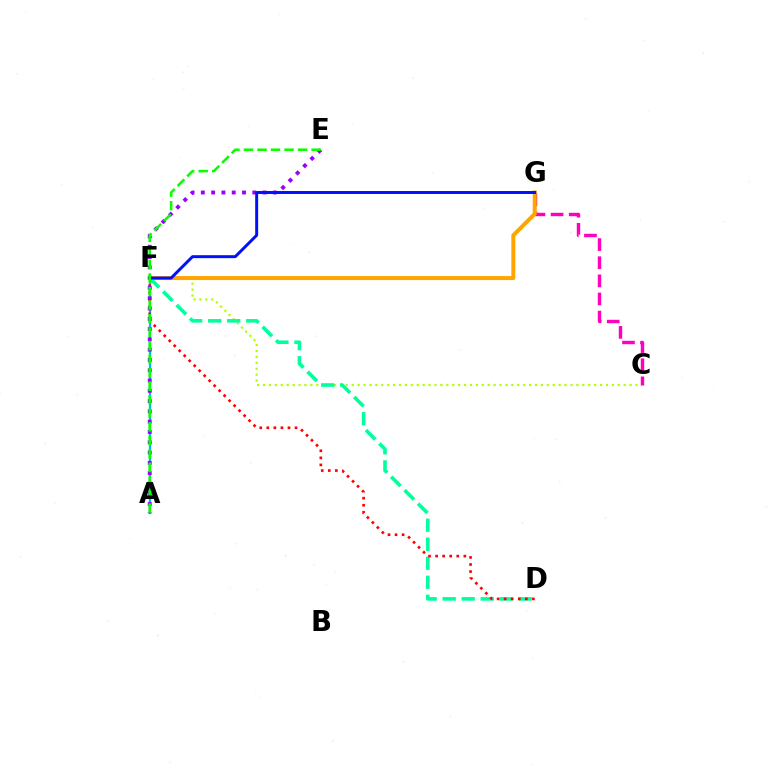{('C', 'F'): [{'color': '#b3ff00', 'line_style': 'dotted', 'thickness': 1.61}], ('D', 'F'): [{'color': '#00ff9d', 'line_style': 'dashed', 'thickness': 2.58}, {'color': '#ff0000', 'line_style': 'dotted', 'thickness': 1.92}], ('A', 'F'): [{'color': '#00b5ff', 'line_style': 'solid', 'thickness': 1.63}], ('C', 'G'): [{'color': '#ff00bd', 'line_style': 'dashed', 'thickness': 2.46}], ('A', 'E'): [{'color': '#9b00ff', 'line_style': 'dotted', 'thickness': 2.8}, {'color': '#08ff00', 'line_style': 'dashed', 'thickness': 1.84}], ('F', 'G'): [{'color': '#ffa500', 'line_style': 'solid', 'thickness': 2.88}, {'color': '#0010ff', 'line_style': 'solid', 'thickness': 2.13}]}